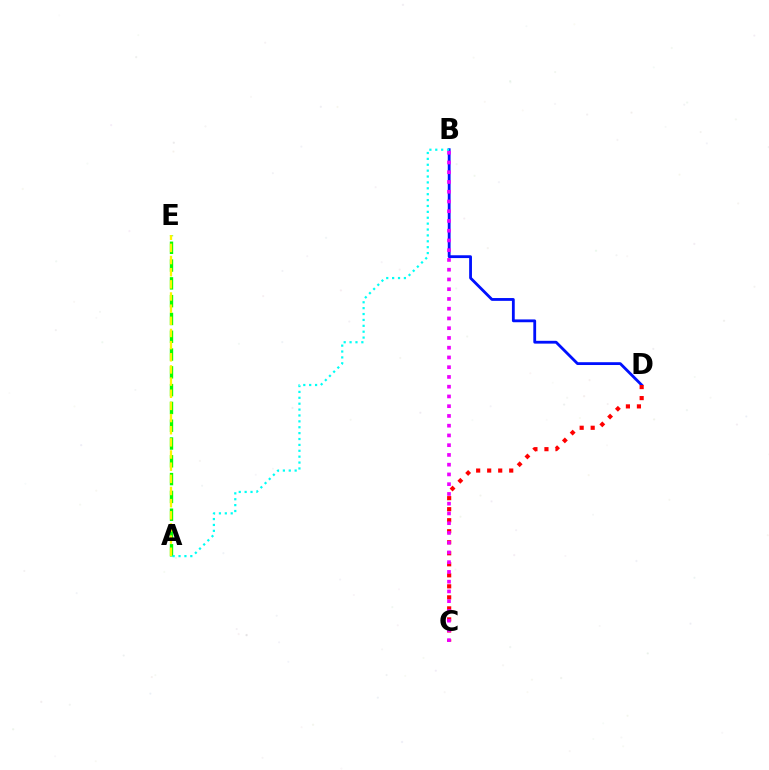{('B', 'D'): [{'color': '#0010ff', 'line_style': 'solid', 'thickness': 2.02}], ('A', 'E'): [{'color': '#08ff00', 'line_style': 'dashed', 'thickness': 2.42}, {'color': '#fcf500', 'line_style': 'dashed', 'thickness': 1.65}], ('A', 'B'): [{'color': '#00fff6', 'line_style': 'dotted', 'thickness': 1.6}], ('C', 'D'): [{'color': '#ff0000', 'line_style': 'dotted', 'thickness': 2.99}], ('B', 'C'): [{'color': '#ee00ff', 'line_style': 'dotted', 'thickness': 2.65}]}